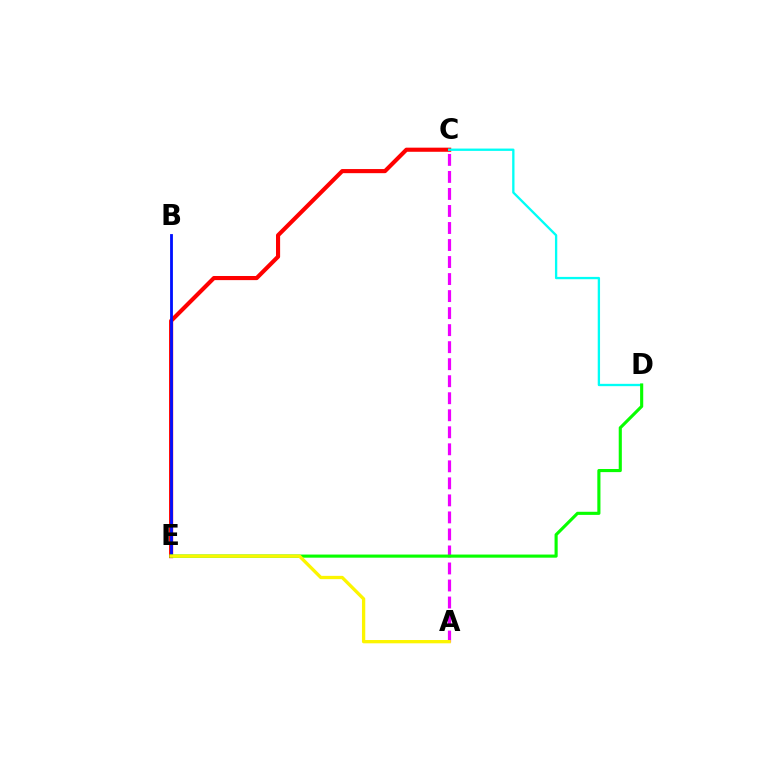{('C', 'E'): [{'color': '#ff0000', 'line_style': 'solid', 'thickness': 2.97}], ('A', 'C'): [{'color': '#ee00ff', 'line_style': 'dashed', 'thickness': 2.31}], ('B', 'E'): [{'color': '#0010ff', 'line_style': 'solid', 'thickness': 2.02}], ('C', 'D'): [{'color': '#00fff6', 'line_style': 'solid', 'thickness': 1.67}], ('D', 'E'): [{'color': '#08ff00', 'line_style': 'solid', 'thickness': 2.24}], ('A', 'E'): [{'color': '#fcf500', 'line_style': 'solid', 'thickness': 2.38}]}